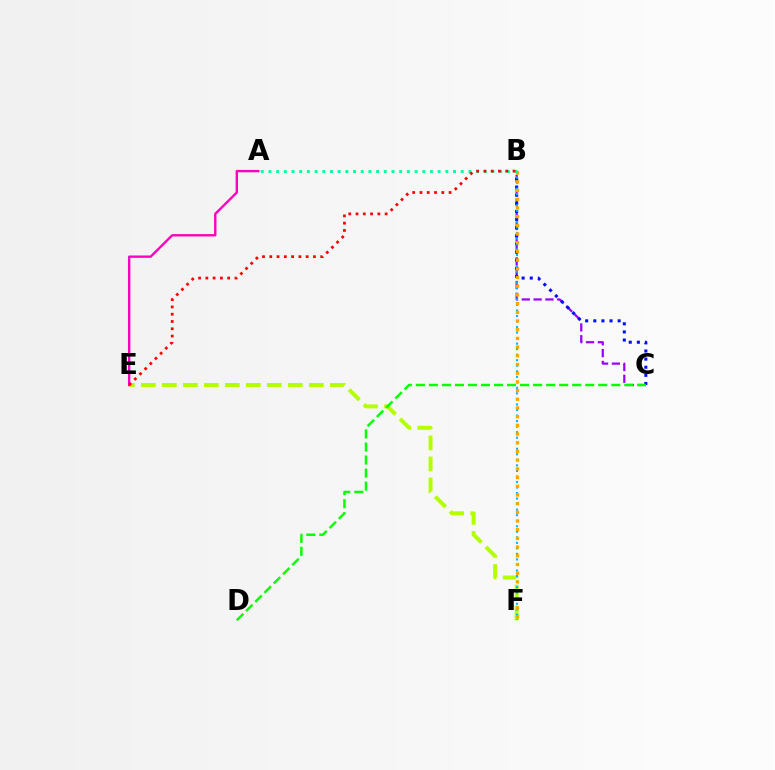{('E', 'F'): [{'color': '#b3ff00', 'line_style': 'dashed', 'thickness': 2.85}], ('A', 'E'): [{'color': '#ff00bd', 'line_style': 'solid', 'thickness': 1.71}], ('B', 'C'): [{'color': '#9b00ff', 'line_style': 'dashed', 'thickness': 1.6}, {'color': '#0010ff', 'line_style': 'dotted', 'thickness': 2.21}], ('B', 'F'): [{'color': '#00b5ff', 'line_style': 'dotted', 'thickness': 1.5}, {'color': '#ffa500', 'line_style': 'dotted', 'thickness': 2.36}], ('A', 'B'): [{'color': '#00ff9d', 'line_style': 'dotted', 'thickness': 2.09}], ('B', 'E'): [{'color': '#ff0000', 'line_style': 'dotted', 'thickness': 1.98}], ('C', 'D'): [{'color': '#08ff00', 'line_style': 'dashed', 'thickness': 1.77}]}